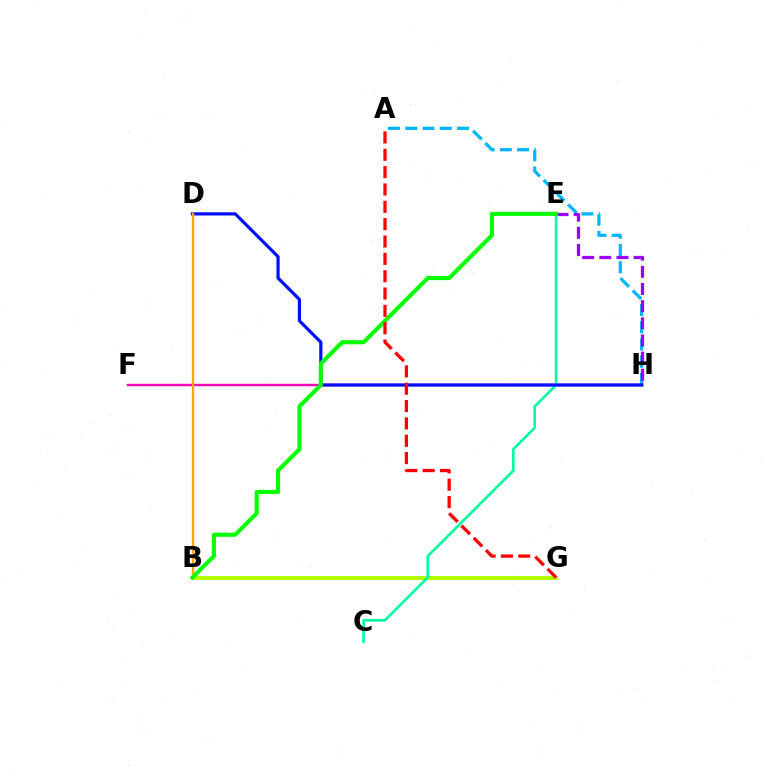{('B', 'G'): [{'color': '#b3ff00', 'line_style': 'solid', 'thickness': 2.88}], ('A', 'H'): [{'color': '#00b5ff', 'line_style': 'dashed', 'thickness': 2.34}], ('E', 'H'): [{'color': '#9b00ff', 'line_style': 'dashed', 'thickness': 2.33}], ('F', 'H'): [{'color': '#ff00bd', 'line_style': 'solid', 'thickness': 1.74}], ('C', 'E'): [{'color': '#00ff9d', 'line_style': 'solid', 'thickness': 1.89}], ('D', 'H'): [{'color': '#0010ff', 'line_style': 'solid', 'thickness': 2.32}], ('B', 'D'): [{'color': '#ffa500', 'line_style': 'solid', 'thickness': 1.67}], ('B', 'E'): [{'color': '#08ff00', 'line_style': 'solid', 'thickness': 2.97}], ('A', 'G'): [{'color': '#ff0000', 'line_style': 'dashed', 'thickness': 2.36}]}